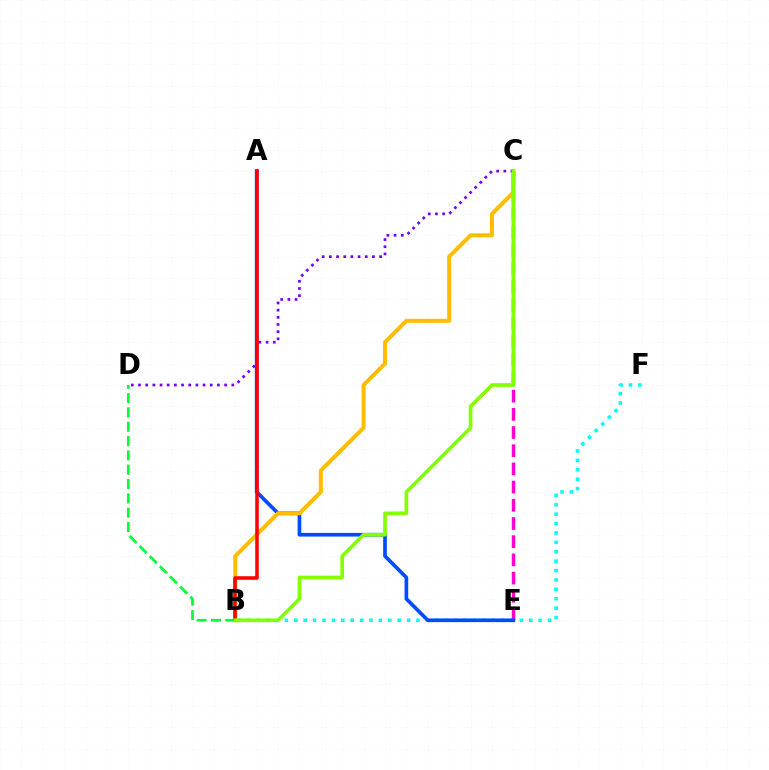{('B', 'F'): [{'color': '#00fff6', 'line_style': 'dotted', 'thickness': 2.55}], ('B', 'D'): [{'color': '#00ff39', 'line_style': 'dashed', 'thickness': 1.95}], ('C', 'E'): [{'color': '#ff00cf', 'line_style': 'dashed', 'thickness': 2.47}], ('A', 'E'): [{'color': '#004bff', 'line_style': 'solid', 'thickness': 2.64}], ('B', 'C'): [{'color': '#ffbd00', 'line_style': 'solid', 'thickness': 2.9}, {'color': '#84ff00', 'line_style': 'solid', 'thickness': 2.65}], ('C', 'D'): [{'color': '#7200ff', 'line_style': 'dotted', 'thickness': 1.95}], ('A', 'B'): [{'color': '#ff0000', 'line_style': 'solid', 'thickness': 2.56}]}